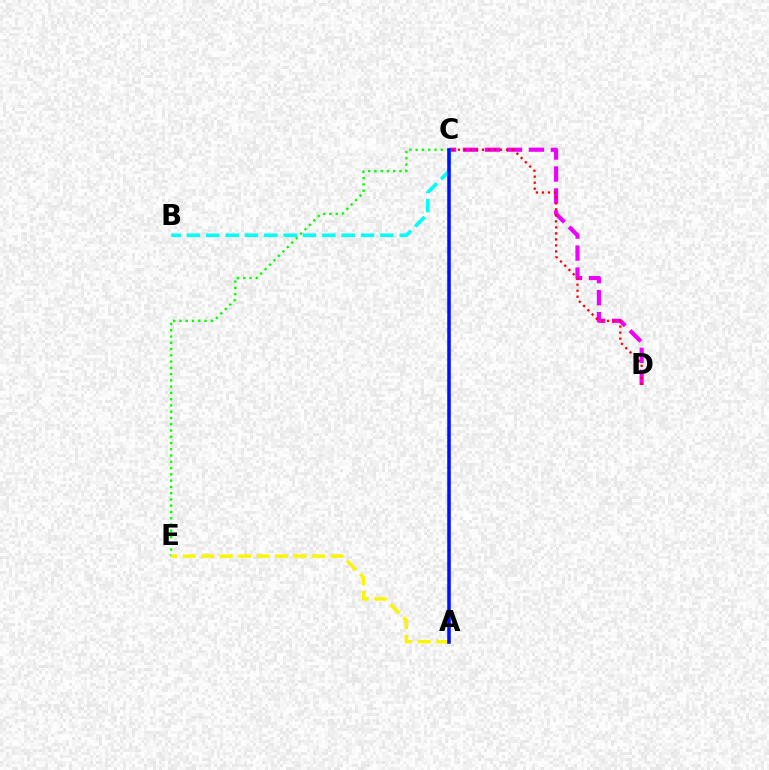{('C', 'E'): [{'color': '#08ff00', 'line_style': 'dotted', 'thickness': 1.7}], ('C', 'D'): [{'color': '#ee00ff', 'line_style': 'dashed', 'thickness': 2.99}, {'color': '#ff0000', 'line_style': 'dotted', 'thickness': 1.63}], ('A', 'E'): [{'color': '#fcf500', 'line_style': 'dashed', 'thickness': 2.51}], ('B', 'C'): [{'color': '#00fff6', 'line_style': 'dashed', 'thickness': 2.63}], ('A', 'C'): [{'color': '#0010ff', 'line_style': 'solid', 'thickness': 2.56}]}